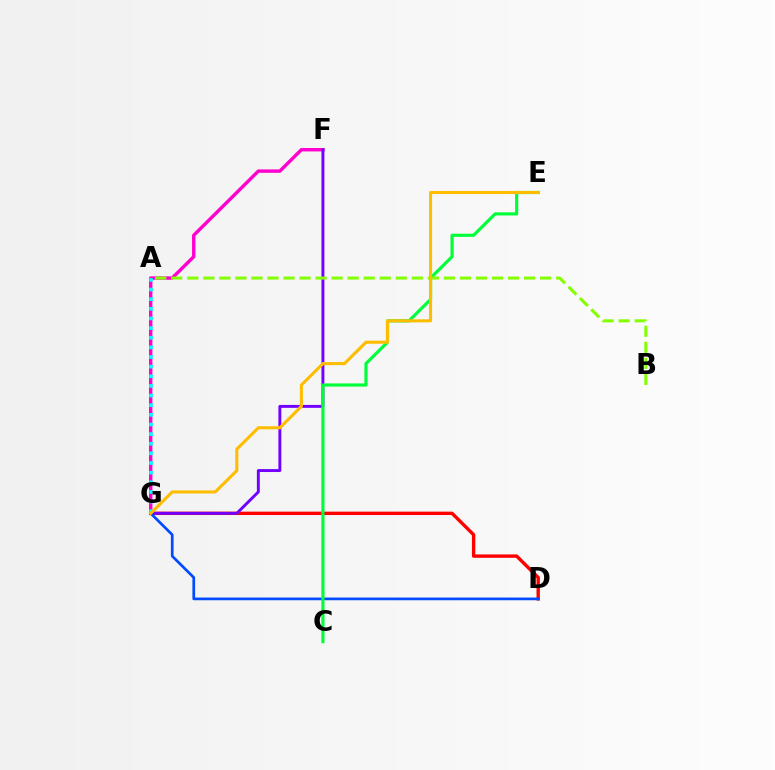{('F', 'G'): [{'color': '#ff00cf', 'line_style': 'solid', 'thickness': 2.46}, {'color': '#7200ff', 'line_style': 'solid', 'thickness': 2.1}], ('D', 'G'): [{'color': '#ff0000', 'line_style': 'solid', 'thickness': 2.43}, {'color': '#004bff', 'line_style': 'solid', 'thickness': 1.94}], ('A', 'G'): [{'color': '#00fff6', 'line_style': 'dotted', 'thickness': 2.62}], ('C', 'E'): [{'color': '#00ff39', 'line_style': 'solid', 'thickness': 2.27}], ('A', 'B'): [{'color': '#84ff00', 'line_style': 'dashed', 'thickness': 2.18}], ('E', 'G'): [{'color': '#ffbd00', 'line_style': 'solid', 'thickness': 2.21}]}